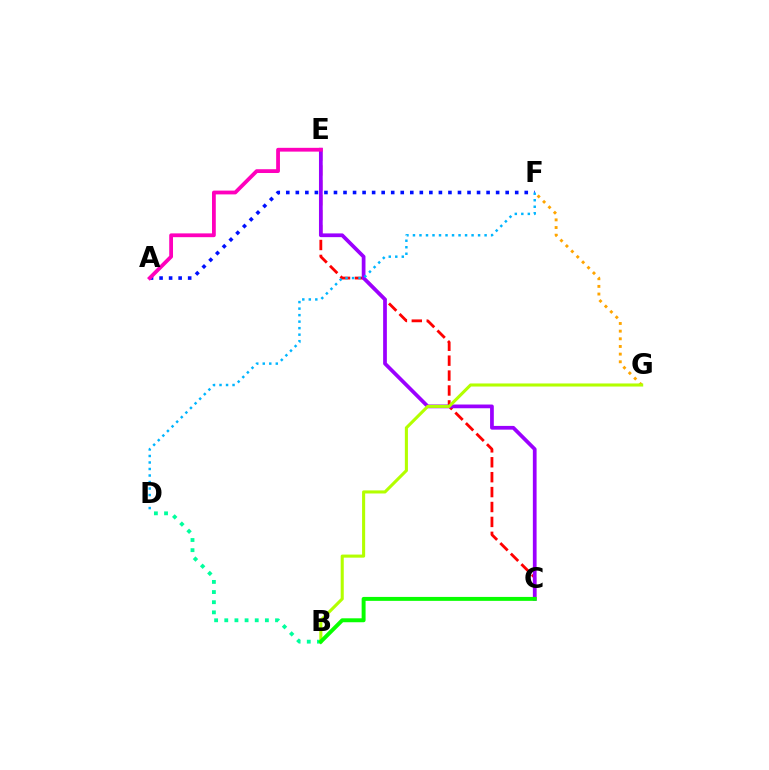{('C', 'E'): [{'color': '#ff0000', 'line_style': 'dashed', 'thickness': 2.03}, {'color': '#9b00ff', 'line_style': 'solid', 'thickness': 2.69}], ('F', 'G'): [{'color': '#ffa500', 'line_style': 'dotted', 'thickness': 2.08}], ('B', 'D'): [{'color': '#00ff9d', 'line_style': 'dotted', 'thickness': 2.76}], ('B', 'G'): [{'color': '#b3ff00', 'line_style': 'solid', 'thickness': 2.22}], ('A', 'F'): [{'color': '#0010ff', 'line_style': 'dotted', 'thickness': 2.59}], ('B', 'C'): [{'color': '#08ff00', 'line_style': 'solid', 'thickness': 2.83}], ('D', 'F'): [{'color': '#00b5ff', 'line_style': 'dotted', 'thickness': 1.77}], ('A', 'E'): [{'color': '#ff00bd', 'line_style': 'solid', 'thickness': 2.73}]}